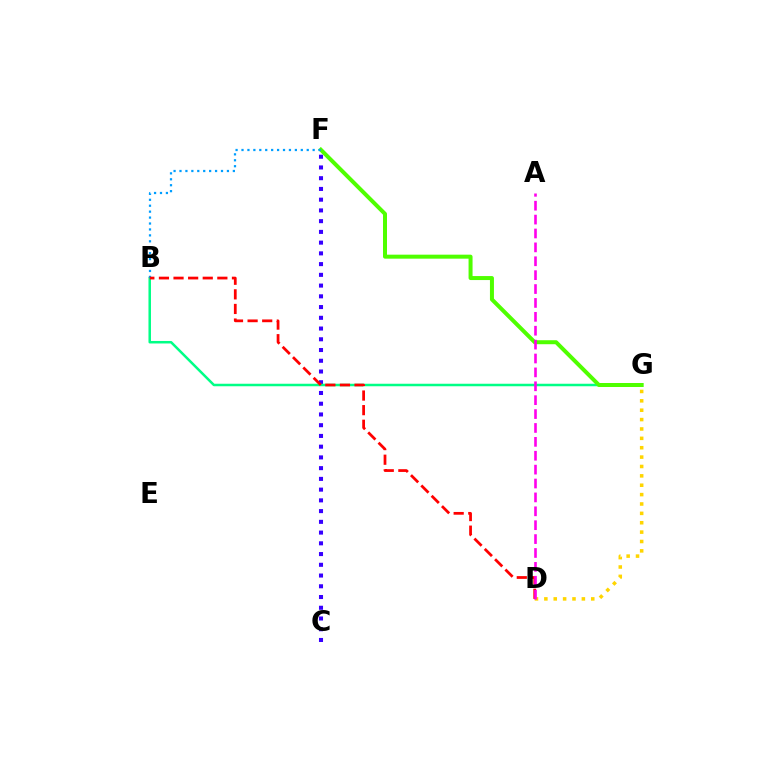{('D', 'G'): [{'color': '#ffd500', 'line_style': 'dotted', 'thickness': 2.55}], ('C', 'F'): [{'color': '#3700ff', 'line_style': 'dotted', 'thickness': 2.92}], ('B', 'G'): [{'color': '#00ff86', 'line_style': 'solid', 'thickness': 1.8}], ('F', 'G'): [{'color': '#4fff00', 'line_style': 'solid', 'thickness': 2.88}], ('B', 'F'): [{'color': '#009eff', 'line_style': 'dotted', 'thickness': 1.61}], ('B', 'D'): [{'color': '#ff0000', 'line_style': 'dashed', 'thickness': 1.98}], ('A', 'D'): [{'color': '#ff00ed', 'line_style': 'dashed', 'thickness': 1.89}]}